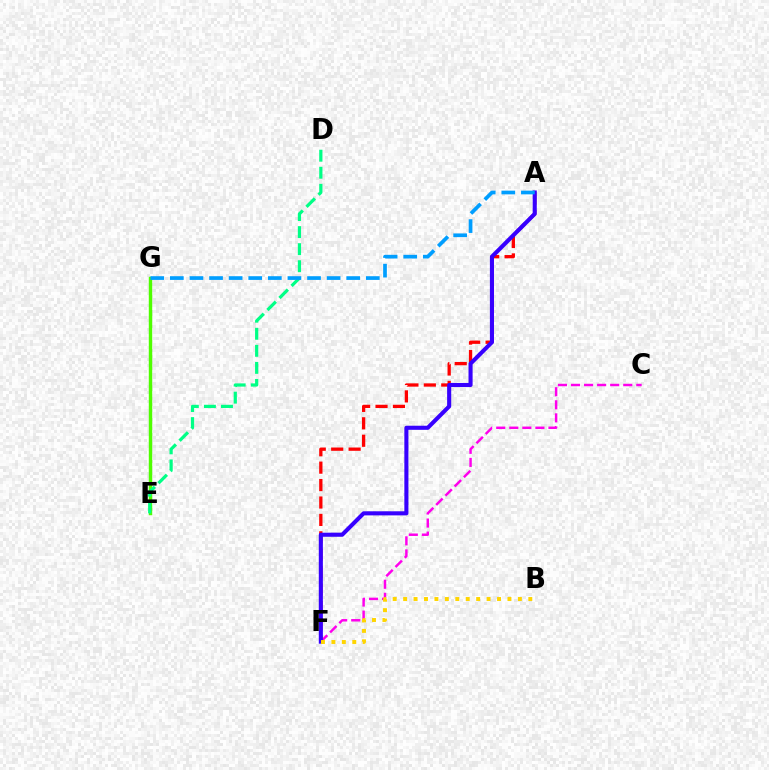{('A', 'F'): [{'color': '#ff0000', 'line_style': 'dashed', 'thickness': 2.37}, {'color': '#3700ff', 'line_style': 'solid', 'thickness': 2.95}], ('C', 'F'): [{'color': '#ff00ed', 'line_style': 'dashed', 'thickness': 1.77}], ('E', 'G'): [{'color': '#4fff00', 'line_style': 'solid', 'thickness': 2.47}], ('D', 'E'): [{'color': '#00ff86', 'line_style': 'dashed', 'thickness': 2.32}], ('B', 'F'): [{'color': '#ffd500', 'line_style': 'dotted', 'thickness': 2.83}], ('A', 'G'): [{'color': '#009eff', 'line_style': 'dashed', 'thickness': 2.66}]}